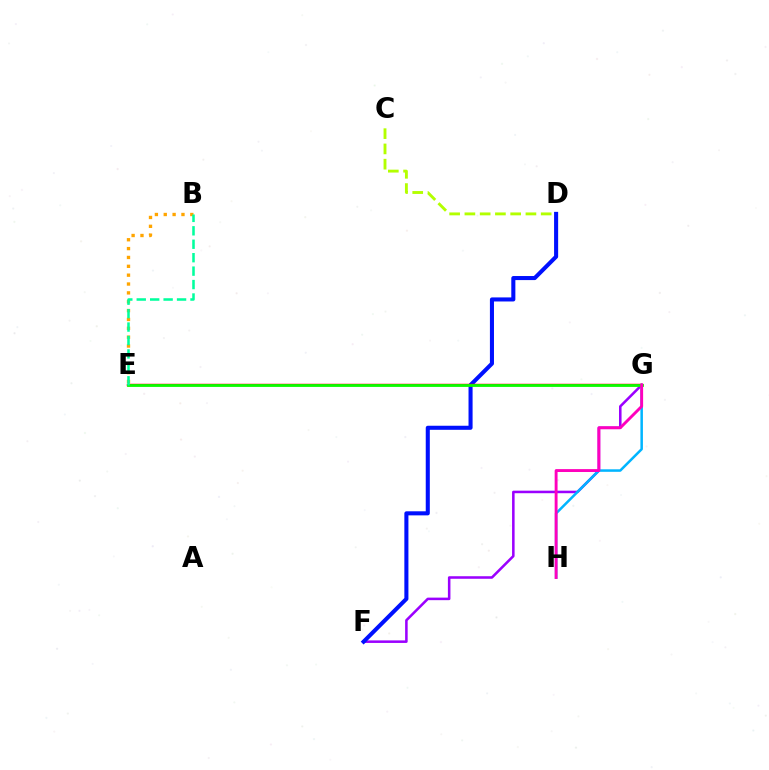{('F', 'G'): [{'color': '#9b00ff', 'line_style': 'solid', 'thickness': 1.83}], ('D', 'F'): [{'color': '#0010ff', 'line_style': 'solid', 'thickness': 2.93}], ('B', 'E'): [{'color': '#ffa500', 'line_style': 'dotted', 'thickness': 2.41}, {'color': '#00ff9d', 'line_style': 'dashed', 'thickness': 1.83}], ('G', 'H'): [{'color': '#00b5ff', 'line_style': 'solid', 'thickness': 1.81}, {'color': '#ff00bd', 'line_style': 'solid', 'thickness': 2.08}], ('E', 'G'): [{'color': '#ff0000', 'line_style': 'solid', 'thickness': 1.77}, {'color': '#08ff00', 'line_style': 'solid', 'thickness': 2.0}], ('C', 'D'): [{'color': '#b3ff00', 'line_style': 'dashed', 'thickness': 2.07}]}